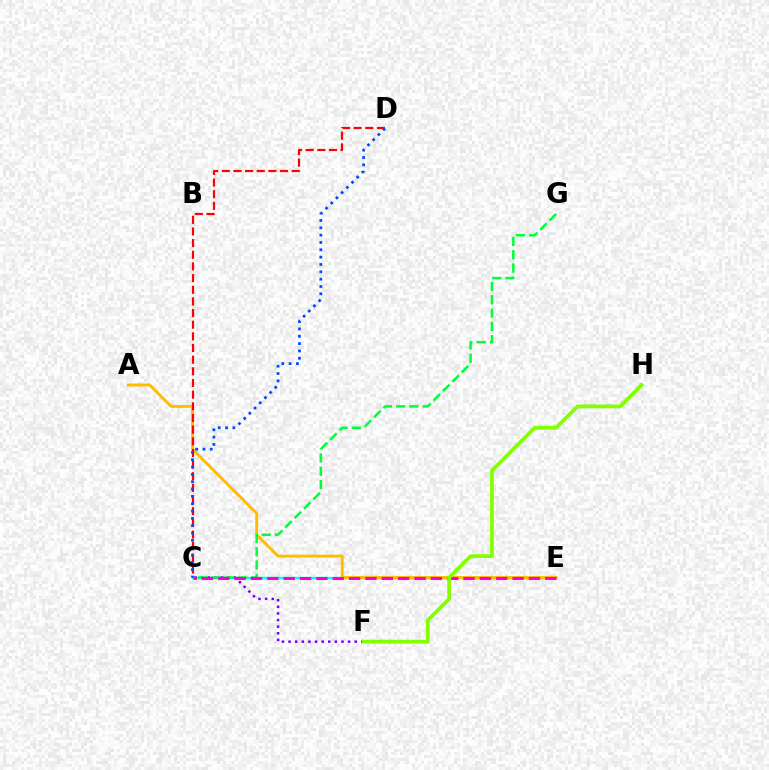{('C', 'E'): [{'color': '#00fff6', 'line_style': 'solid', 'thickness': 1.7}, {'color': '#ff00cf', 'line_style': 'dashed', 'thickness': 2.22}], ('A', 'E'): [{'color': '#ffbd00', 'line_style': 'solid', 'thickness': 2.1}], ('C', 'F'): [{'color': '#7200ff', 'line_style': 'dotted', 'thickness': 1.8}], ('C', 'D'): [{'color': '#ff0000', 'line_style': 'dashed', 'thickness': 1.58}, {'color': '#004bff', 'line_style': 'dotted', 'thickness': 1.99}], ('C', 'G'): [{'color': '#00ff39', 'line_style': 'dashed', 'thickness': 1.81}], ('F', 'H'): [{'color': '#84ff00', 'line_style': 'solid', 'thickness': 2.71}]}